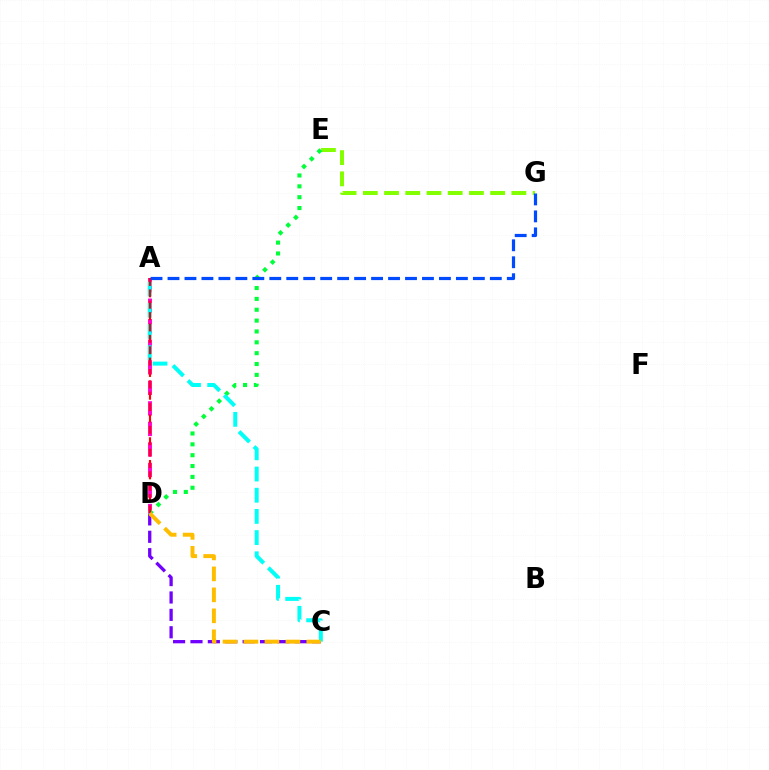{('E', 'G'): [{'color': '#84ff00', 'line_style': 'dashed', 'thickness': 2.88}], ('C', 'D'): [{'color': '#7200ff', 'line_style': 'dashed', 'thickness': 2.36}, {'color': '#ffbd00', 'line_style': 'dashed', 'thickness': 2.85}], ('A', 'D'): [{'color': '#ff00cf', 'line_style': 'dashed', 'thickness': 2.79}, {'color': '#ff0000', 'line_style': 'dashed', 'thickness': 1.55}], ('D', 'E'): [{'color': '#00ff39', 'line_style': 'dotted', 'thickness': 2.95}], ('A', 'C'): [{'color': '#00fff6', 'line_style': 'dashed', 'thickness': 2.88}], ('A', 'G'): [{'color': '#004bff', 'line_style': 'dashed', 'thickness': 2.3}]}